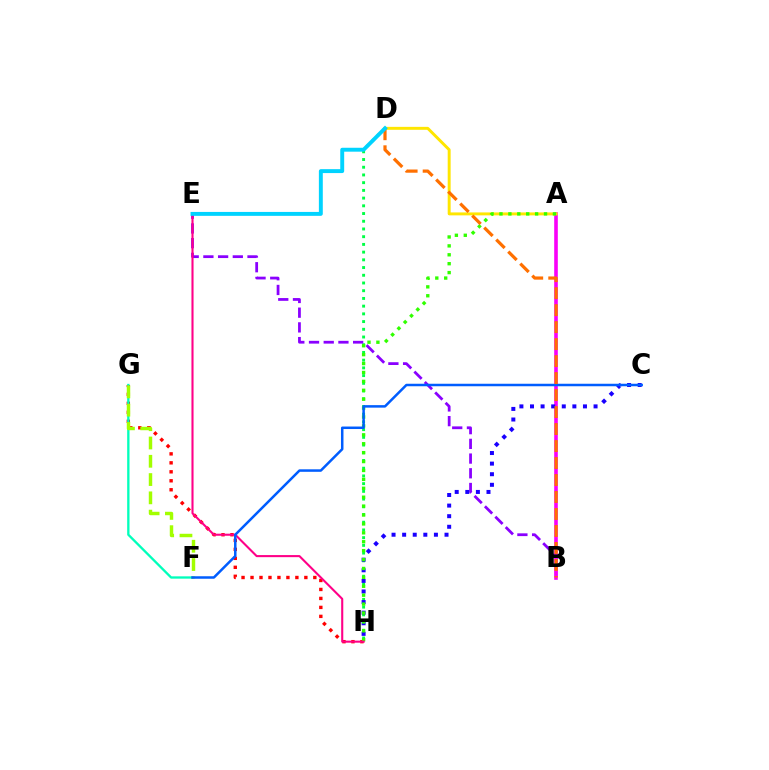{('D', 'H'): [{'color': '#00ff45', 'line_style': 'dotted', 'thickness': 2.1}], ('G', 'H'): [{'color': '#ff0000', 'line_style': 'dotted', 'thickness': 2.44}], ('B', 'E'): [{'color': '#8a00ff', 'line_style': 'dashed', 'thickness': 2.0}], ('A', 'B'): [{'color': '#fa00f9', 'line_style': 'solid', 'thickness': 2.6}], ('A', 'D'): [{'color': '#ffe600', 'line_style': 'solid', 'thickness': 2.12}], ('F', 'G'): [{'color': '#00ffbb', 'line_style': 'solid', 'thickness': 1.67}, {'color': '#a2ff00', 'line_style': 'dashed', 'thickness': 2.48}], ('C', 'H'): [{'color': '#1900ff', 'line_style': 'dotted', 'thickness': 2.88}], ('A', 'H'): [{'color': '#31ff00', 'line_style': 'dotted', 'thickness': 2.42}], ('E', 'H'): [{'color': '#ff0088', 'line_style': 'solid', 'thickness': 1.51}], ('C', 'F'): [{'color': '#005dff', 'line_style': 'solid', 'thickness': 1.8}], ('B', 'D'): [{'color': '#ff7000', 'line_style': 'dashed', 'thickness': 2.31}], ('D', 'E'): [{'color': '#00d3ff', 'line_style': 'solid', 'thickness': 2.82}]}